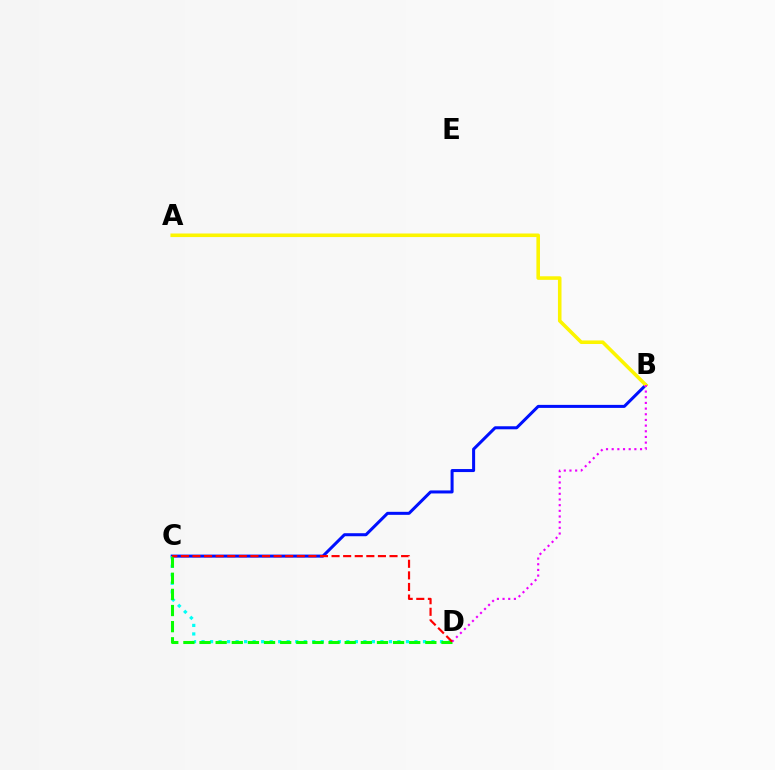{('B', 'C'): [{'color': '#0010ff', 'line_style': 'solid', 'thickness': 2.18}], ('C', 'D'): [{'color': '#00fff6', 'line_style': 'dotted', 'thickness': 2.31}, {'color': '#08ff00', 'line_style': 'dashed', 'thickness': 2.19}, {'color': '#ff0000', 'line_style': 'dashed', 'thickness': 1.57}], ('A', 'B'): [{'color': '#fcf500', 'line_style': 'solid', 'thickness': 2.57}], ('B', 'D'): [{'color': '#ee00ff', 'line_style': 'dotted', 'thickness': 1.54}]}